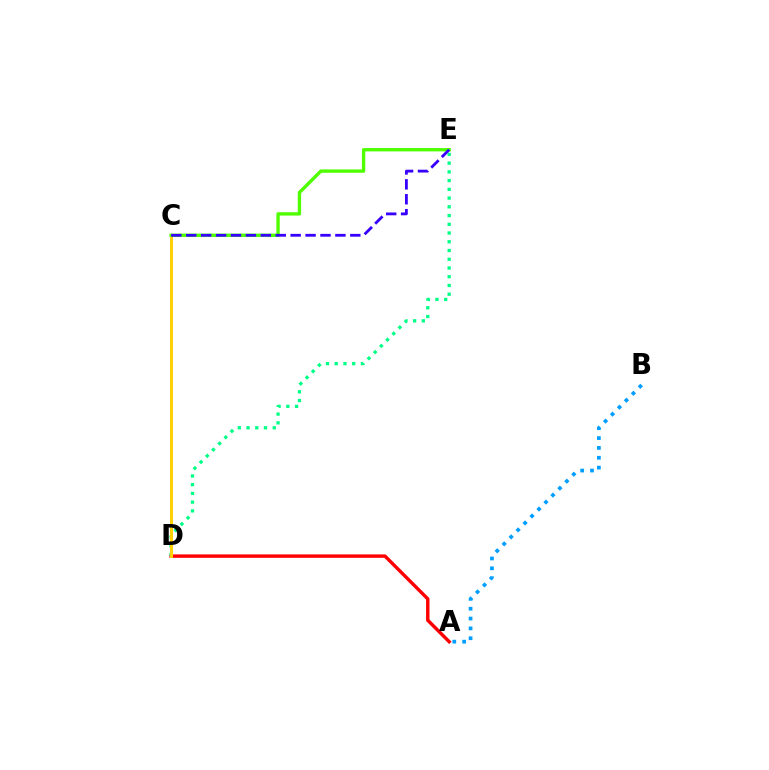{('A', 'D'): [{'color': '#ff0000', 'line_style': 'solid', 'thickness': 2.46}], ('D', 'E'): [{'color': '#00ff86', 'line_style': 'dotted', 'thickness': 2.37}], ('C', 'D'): [{'color': '#ff00ed', 'line_style': 'solid', 'thickness': 1.98}, {'color': '#ffd500', 'line_style': 'solid', 'thickness': 2.11}], ('C', 'E'): [{'color': '#4fff00', 'line_style': 'solid', 'thickness': 2.41}, {'color': '#3700ff', 'line_style': 'dashed', 'thickness': 2.03}], ('A', 'B'): [{'color': '#009eff', 'line_style': 'dotted', 'thickness': 2.68}]}